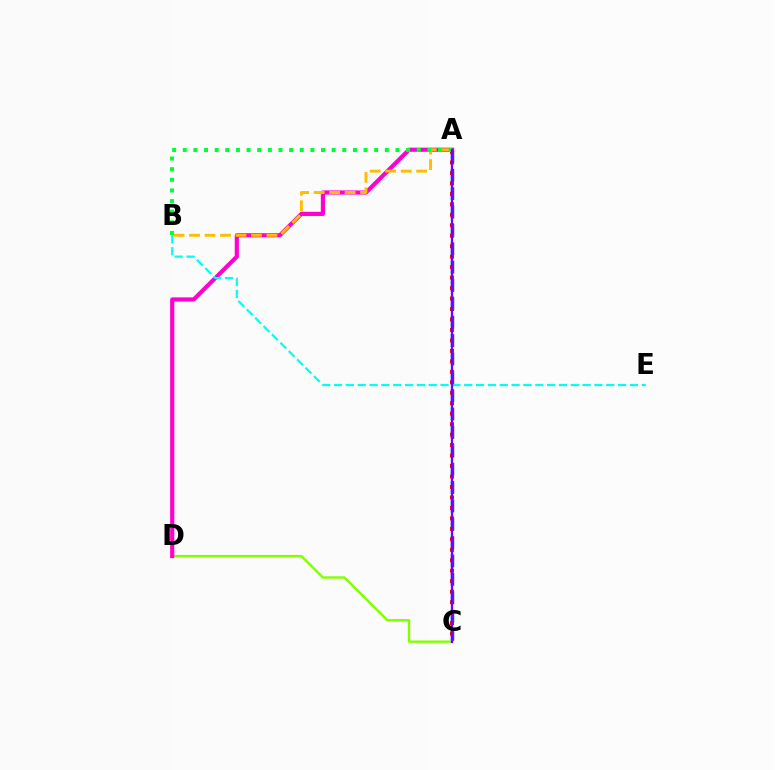{('A', 'C'): [{'color': '#004bff', 'line_style': 'dashed', 'thickness': 2.5}, {'color': '#ff0000', 'line_style': 'dotted', 'thickness': 2.84}, {'color': '#7200ff', 'line_style': 'solid', 'thickness': 1.64}], ('C', 'D'): [{'color': '#84ff00', 'line_style': 'solid', 'thickness': 1.73}], ('A', 'D'): [{'color': '#ff00cf', 'line_style': 'solid', 'thickness': 2.99}], ('A', 'B'): [{'color': '#ffbd00', 'line_style': 'dashed', 'thickness': 2.1}, {'color': '#00ff39', 'line_style': 'dotted', 'thickness': 2.89}], ('B', 'E'): [{'color': '#00fff6', 'line_style': 'dashed', 'thickness': 1.61}]}